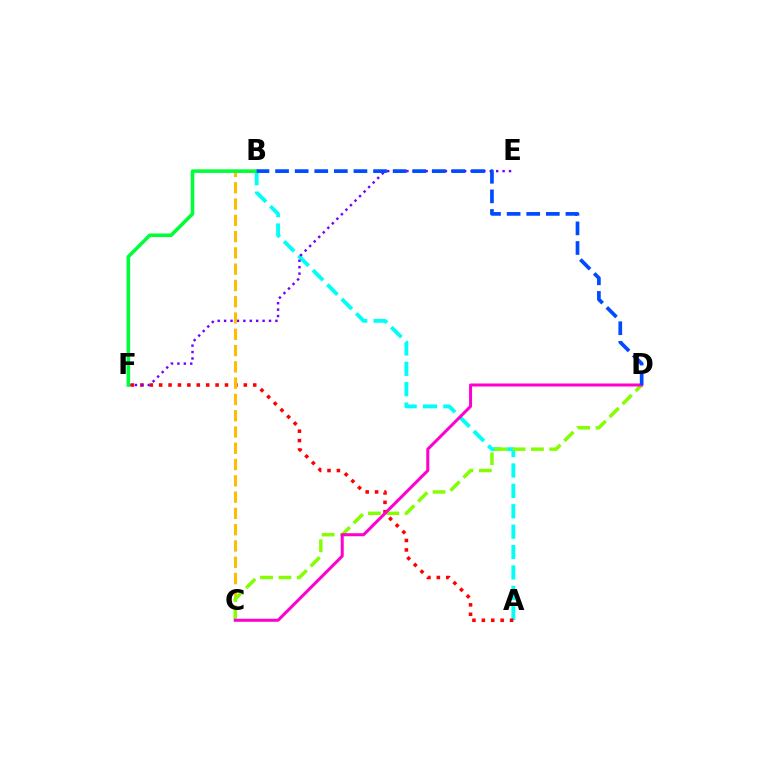{('A', 'B'): [{'color': '#00fff6', 'line_style': 'dashed', 'thickness': 2.77}], ('A', 'F'): [{'color': '#ff0000', 'line_style': 'dotted', 'thickness': 2.56}], ('E', 'F'): [{'color': '#7200ff', 'line_style': 'dotted', 'thickness': 1.74}], ('B', 'C'): [{'color': '#ffbd00', 'line_style': 'dashed', 'thickness': 2.21}], ('B', 'F'): [{'color': '#00ff39', 'line_style': 'solid', 'thickness': 2.58}], ('C', 'D'): [{'color': '#84ff00', 'line_style': 'dashed', 'thickness': 2.5}, {'color': '#ff00cf', 'line_style': 'solid', 'thickness': 2.17}], ('B', 'D'): [{'color': '#004bff', 'line_style': 'dashed', 'thickness': 2.66}]}